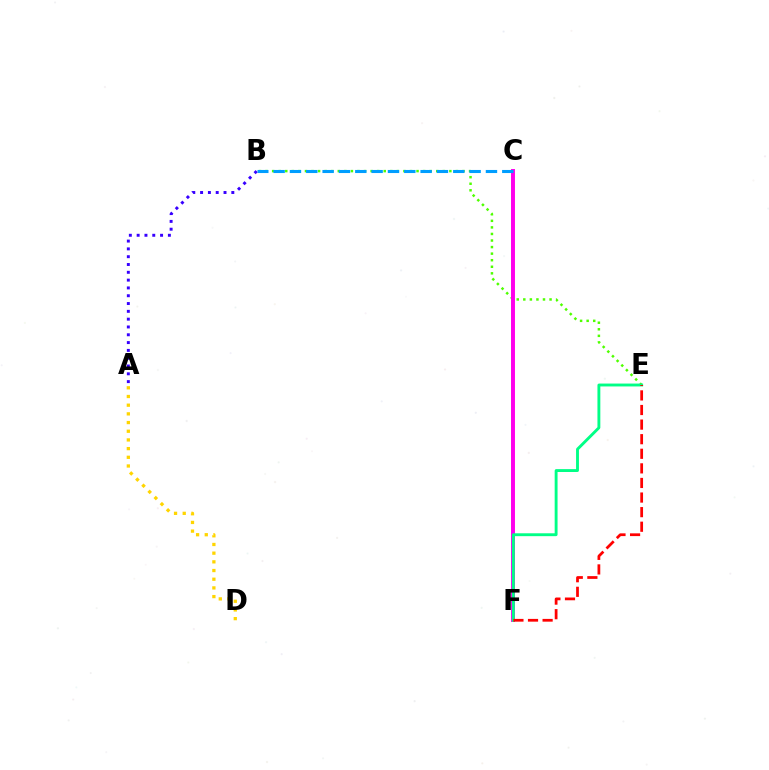{('B', 'E'): [{'color': '#4fff00', 'line_style': 'dotted', 'thickness': 1.78}], ('C', 'F'): [{'color': '#ff00ed', 'line_style': 'solid', 'thickness': 2.84}], ('E', 'F'): [{'color': '#00ff86', 'line_style': 'solid', 'thickness': 2.07}, {'color': '#ff0000', 'line_style': 'dashed', 'thickness': 1.98}], ('B', 'C'): [{'color': '#009eff', 'line_style': 'dashed', 'thickness': 2.22}], ('A', 'D'): [{'color': '#ffd500', 'line_style': 'dotted', 'thickness': 2.36}], ('A', 'B'): [{'color': '#3700ff', 'line_style': 'dotted', 'thickness': 2.12}]}